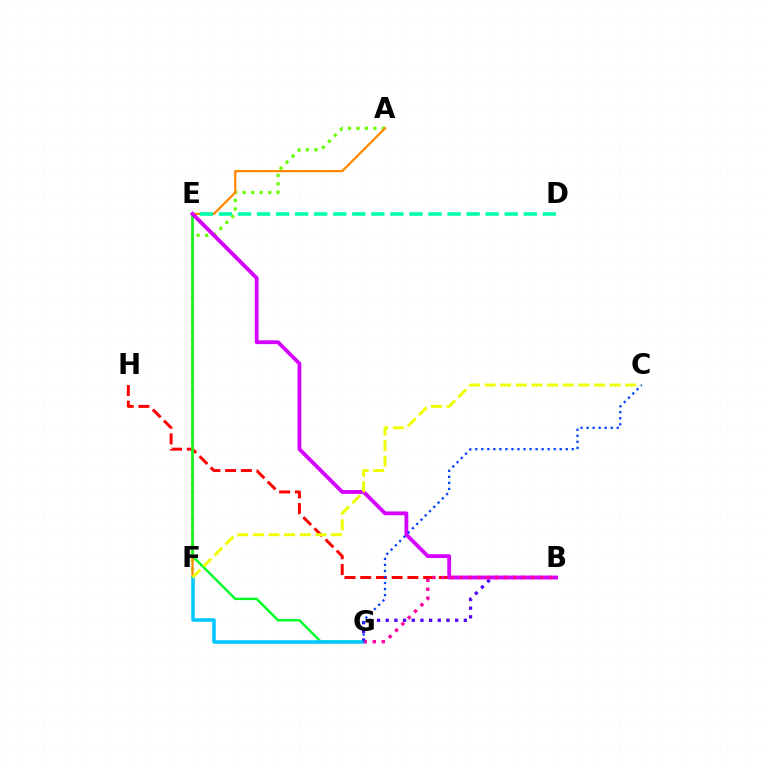{('B', 'G'): [{'color': '#4f00ff', 'line_style': 'dotted', 'thickness': 2.36}, {'color': '#ff00a0', 'line_style': 'dotted', 'thickness': 2.44}], ('A', 'F'): [{'color': '#66ff00', 'line_style': 'dotted', 'thickness': 2.31}, {'color': '#ff8800', 'line_style': 'solid', 'thickness': 1.64}], ('B', 'H'): [{'color': '#ff0000', 'line_style': 'dashed', 'thickness': 2.14}], ('E', 'G'): [{'color': '#00ff27', 'line_style': 'solid', 'thickness': 1.75}], ('D', 'E'): [{'color': '#00ffaf', 'line_style': 'dashed', 'thickness': 2.59}], ('B', 'E'): [{'color': '#d600ff', 'line_style': 'solid', 'thickness': 2.74}], ('F', 'G'): [{'color': '#00c7ff', 'line_style': 'solid', 'thickness': 2.54}], ('C', 'F'): [{'color': '#eeff00', 'line_style': 'dashed', 'thickness': 2.12}], ('C', 'G'): [{'color': '#003fff', 'line_style': 'dotted', 'thickness': 1.64}]}